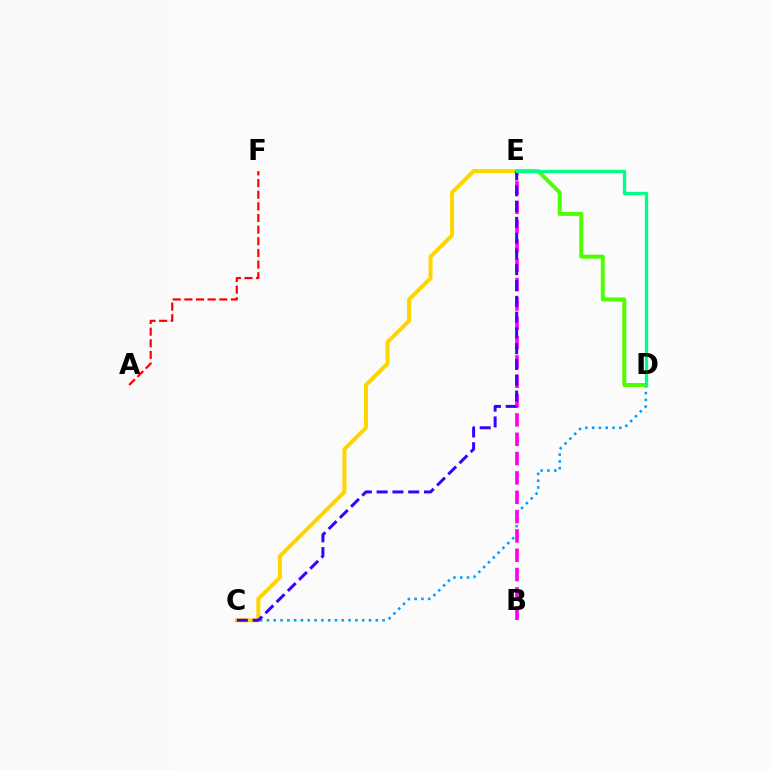{('A', 'F'): [{'color': '#ff0000', 'line_style': 'dashed', 'thickness': 1.58}], ('C', 'D'): [{'color': '#009eff', 'line_style': 'dotted', 'thickness': 1.85}], ('C', 'E'): [{'color': '#ffd500', 'line_style': 'solid', 'thickness': 2.88}, {'color': '#3700ff', 'line_style': 'dashed', 'thickness': 2.15}], ('B', 'E'): [{'color': '#ff00ed', 'line_style': 'dashed', 'thickness': 2.63}], ('D', 'E'): [{'color': '#4fff00', 'line_style': 'solid', 'thickness': 2.87}, {'color': '#00ff86', 'line_style': 'solid', 'thickness': 2.38}]}